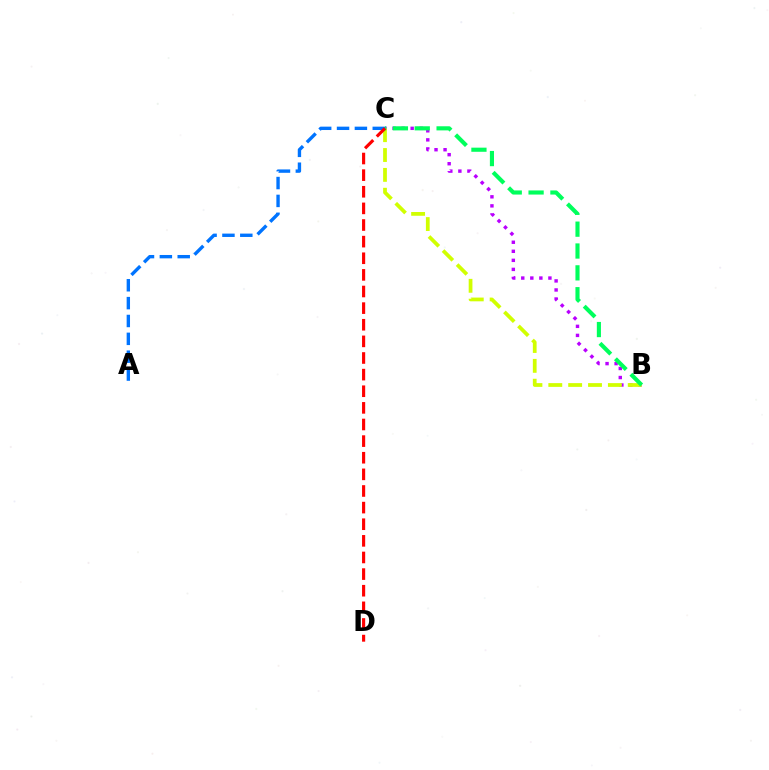{('A', 'C'): [{'color': '#0074ff', 'line_style': 'dashed', 'thickness': 2.43}], ('B', 'C'): [{'color': '#b900ff', 'line_style': 'dotted', 'thickness': 2.46}, {'color': '#d1ff00', 'line_style': 'dashed', 'thickness': 2.7}, {'color': '#00ff5c', 'line_style': 'dashed', 'thickness': 2.97}], ('C', 'D'): [{'color': '#ff0000', 'line_style': 'dashed', 'thickness': 2.26}]}